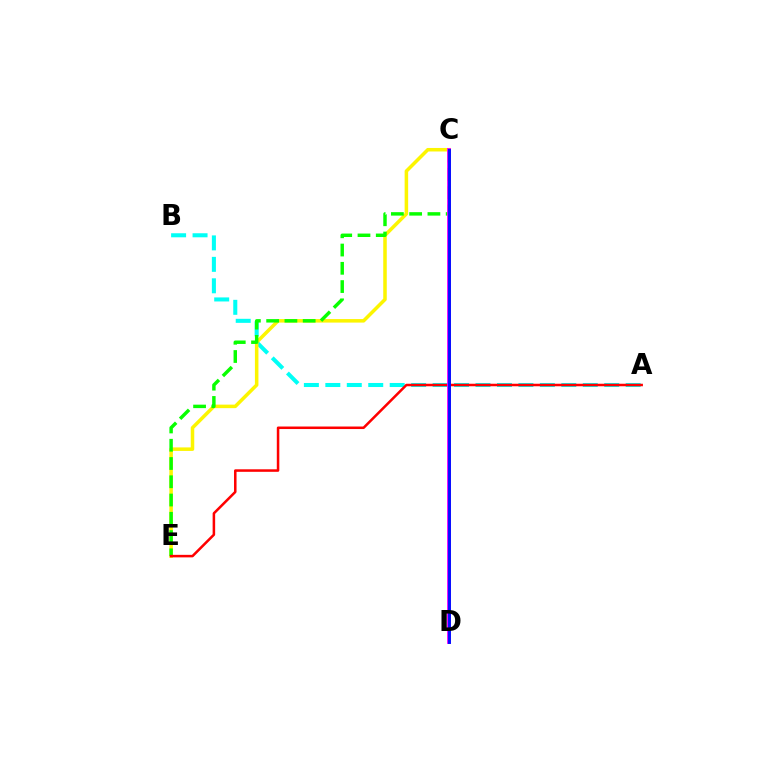{('A', 'B'): [{'color': '#00fff6', 'line_style': 'dashed', 'thickness': 2.91}], ('C', 'E'): [{'color': '#fcf500', 'line_style': 'solid', 'thickness': 2.53}, {'color': '#08ff00', 'line_style': 'dashed', 'thickness': 2.48}], ('A', 'E'): [{'color': '#ff0000', 'line_style': 'solid', 'thickness': 1.82}], ('C', 'D'): [{'color': '#ee00ff', 'line_style': 'solid', 'thickness': 2.77}, {'color': '#0010ff', 'line_style': 'solid', 'thickness': 2.09}]}